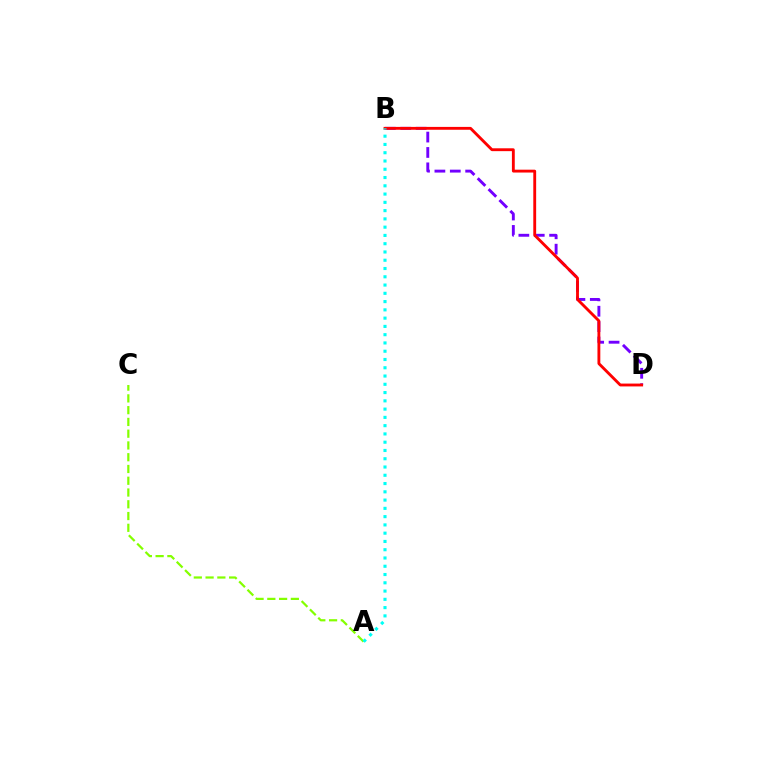{('A', 'C'): [{'color': '#84ff00', 'line_style': 'dashed', 'thickness': 1.6}], ('B', 'D'): [{'color': '#7200ff', 'line_style': 'dashed', 'thickness': 2.09}, {'color': '#ff0000', 'line_style': 'solid', 'thickness': 2.06}], ('A', 'B'): [{'color': '#00fff6', 'line_style': 'dotted', 'thickness': 2.25}]}